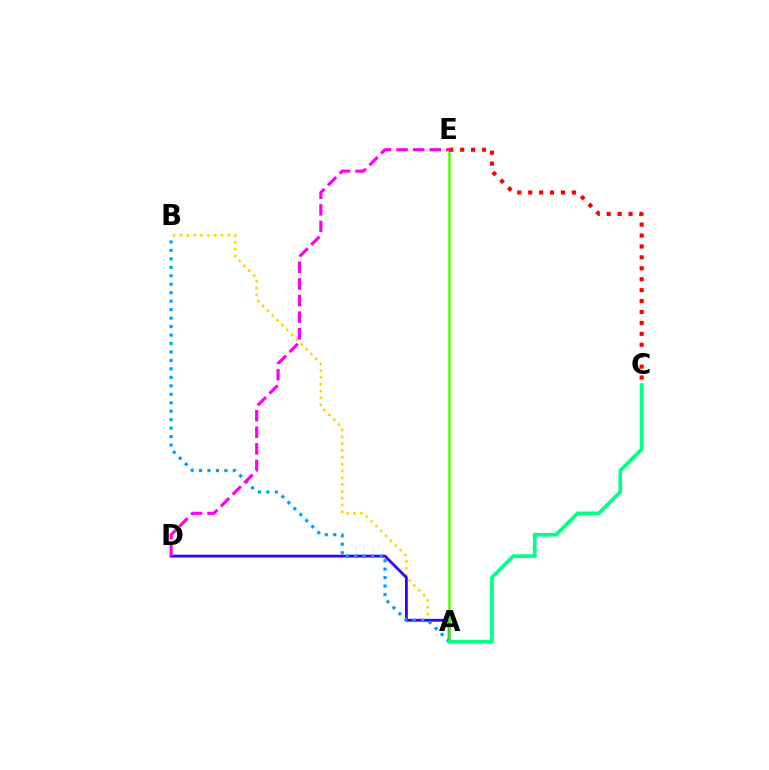{('A', 'B'): [{'color': '#ffd500', 'line_style': 'dotted', 'thickness': 1.85}, {'color': '#009eff', 'line_style': 'dotted', 'thickness': 2.3}], ('A', 'D'): [{'color': '#3700ff', 'line_style': 'solid', 'thickness': 2.02}], ('A', 'E'): [{'color': '#4fff00', 'line_style': 'solid', 'thickness': 1.81}], ('C', 'E'): [{'color': '#ff0000', 'line_style': 'dotted', 'thickness': 2.97}], ('A', 'C'): [{'color': '#00ff86', 'line_style': 'solid', 'thickness': 2.65}], ('D', 'E'): [{'color': '#ff00ed', 'line_style': 'dashed', 'thickness': 2.26}]}